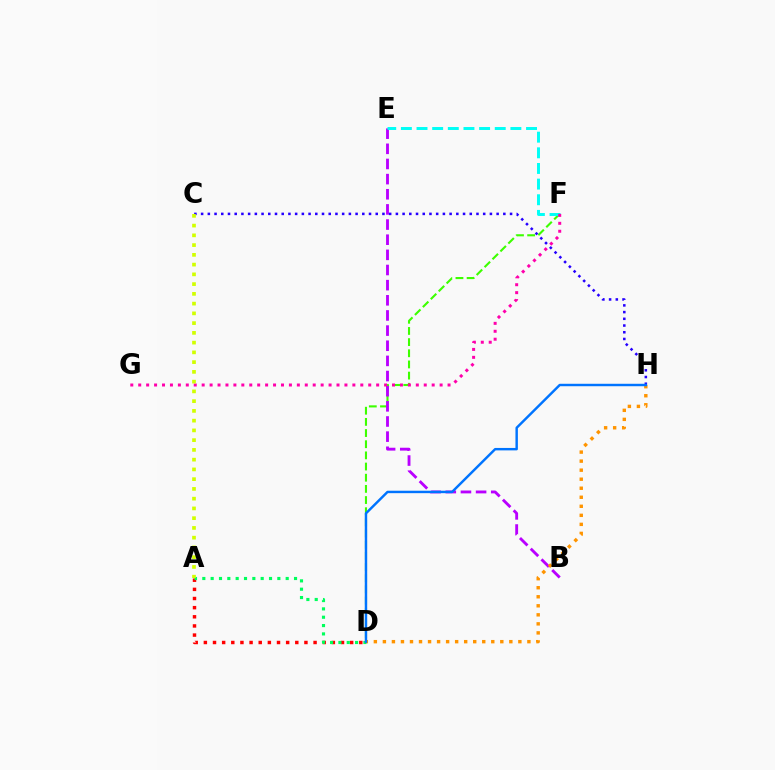{('D', 'F'): [{'color': '#3dff00', 'line_style': 'dashed', 'thickness': 1.52}], ('B', 'E'): [{'color': '#b900ff', 'line_style': 'dashed', 'thickness': 2.06}], ('C', 'H'): [{'color': '#2500ff', 'line_style': 'dotted', 'thickness': 1.82}], ('A', 'D'): [{'color': '#ff0000', 'line_style': 'dotted', 'thickness': 2.48}, {'color': '#00ff5c', 'line_style': 'dotted', 'thickness': 2.27}], ('E', 'F'): [{'color': '#00fff6', 'line_style': 'dashed', 'thickness': 2.13}], ('F', 'G'): [{'color': '#ff00ac', 'line_style': 'dotted', 'thickness': 2.15}], ('A', 'C'): [{'color': '#d1ff00', 'line_style': 'dotted', 'thickness': 2.65}], ('D', 'H'): [{'color': '#ff9400', 'line_style': 'dotted', 'thickness': 2.45}, {'color': '#0074ff', 'line_style': 'solid', 'thickness': 1.76}]}